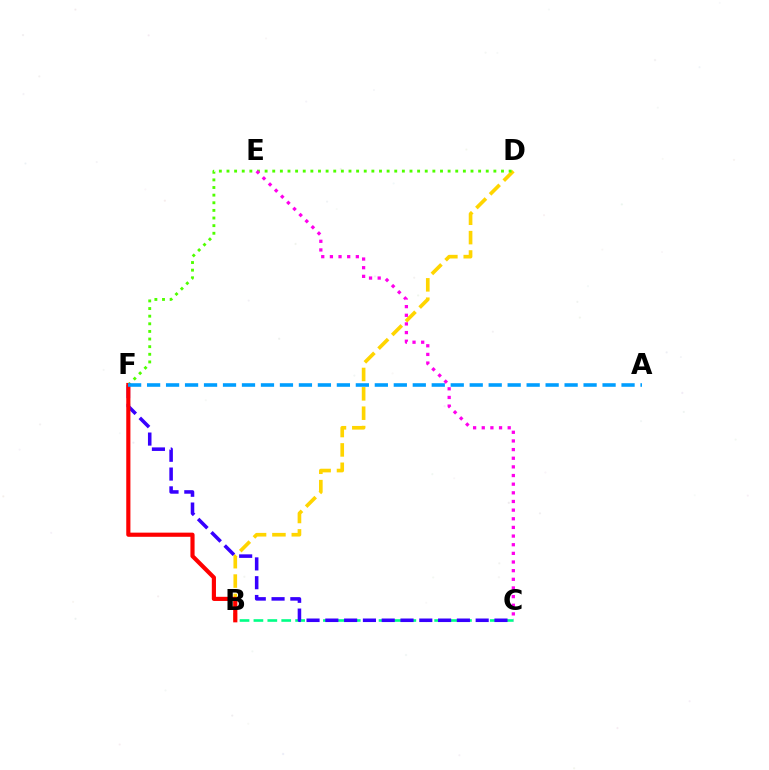{('B', 'C'): [{'color': '#00ff86', 'line_style': 'dashed', 'thickness': 1.89}], ('B', 'D'): [{'color': '#ffd500', 'line_style': 'dashed', 'thickness': 2.63}], ('D', 'F'): [{'color': '#4fff00', 'line_style': 'dotted', 'thickness': 2.07}], ('C', 'F'): [{'color': '#3700ff', 'line_style': 'dashed', 'thickness': 2.55}], ('C', 'E'): [{'color': '#ff00ed', 'line_style': 'dotted', 'thickness': 2.35}], ('B', 'F'): [{'color': '#ff0000', 'line_style': 'solid', 'thickness': 2.99}], ('A', 'F'): [{'color': '#009eff', 'line_style': 'dashed', 'thickness': 2.58}]}